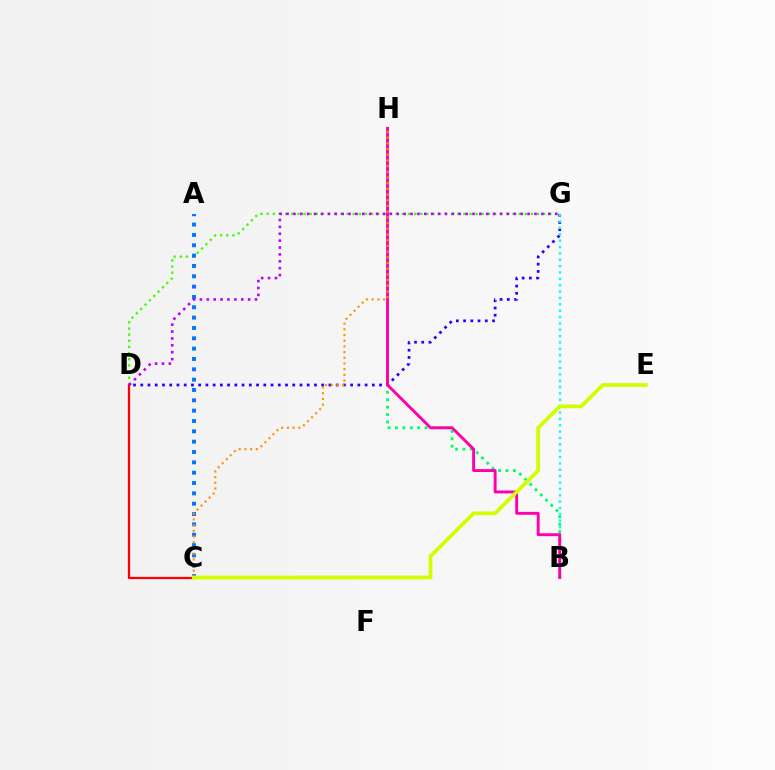{('B', 'H'): [{'color': '#00ff5c', 'line_style': 'dotted', 'thickness': 2.01}, {'color': '#ff00ac', 'line_style': 'solid', 'thickness': 2.09}], ('D', 'G'): [{'color': '#2500ff', 'line_style': 'dotted', 'thickness': 1.97}, {'color': '#3dff00', 'line_style': 'dotted', 'thickness': 1.67}, {'color': '#b900ff', 'line_style': 'dotted', 'thickness': 1.87}], ('B', 'G'): [{'color': '#00fff6', 'line_style': 'dotted', 'thickness': 1.73}], ('A', 'C'): [{'color': '#0074ff', 'line_style': 'dotted', 'thickness': 2.81}], ('C', 'D'): [{'color': '#ff0000', 'line_style': 'solid', 'thickness': 1.62}], ('C', 'H'): [{'color': '#ff9400', 'line_style': 'dotted', 'thickness': 1.55}], ('C', 'E'): [{'color': '#d1ff00', 'line_style': 'solid', 'thickness': 2.7}]}